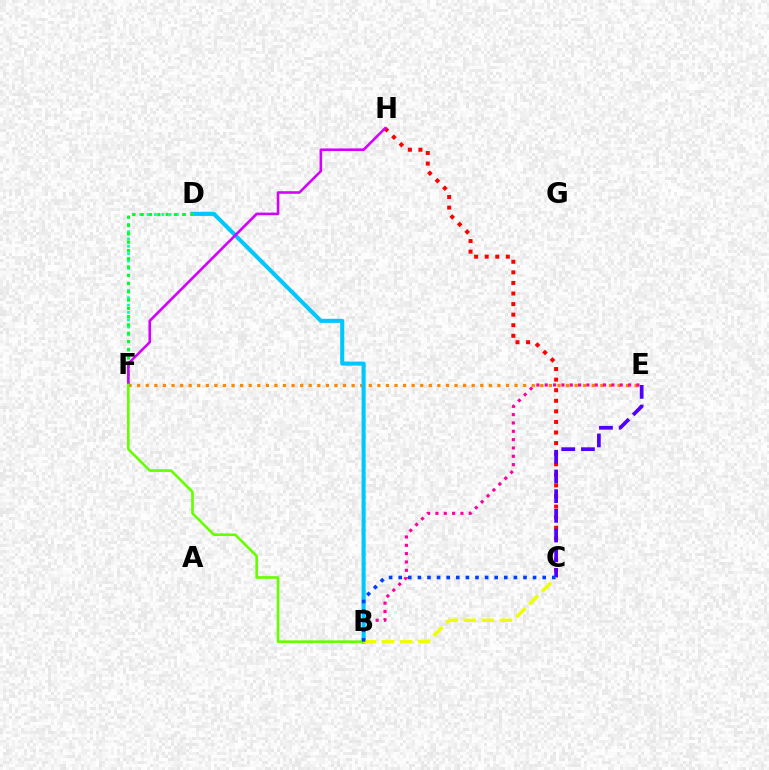{('E', 'F'): [{'color': '#ff8800', 'line_style': 'dotted', 'thickness': 2.33}], ('C', 'H'): [{'color': '#ff0000', 'line_style': 'dotted', 'thickness': 2.87}], ('B', 'E'): [{'color': '#ff00a0', 'line_style': 'dotted', 'thickness': 2.26}], ('B', 'D'): [{'color': '#00c7ff', 'line_style': 'solid', 'thickness': 2.93}], ('D', 'F'): [{'color': '#00ffaf', 'line_style': 'dotted', 'thickness': 2.0}, {'color': '#00ff27', 'line_style': 'dotted', 'thickness': 2.25}], ('F', 'H'): [{'color': '#d600ff', 'line_style': 'solid', 'thickness': 1.87}], ('B', 'F'): [{'color': '#66ff00', 'line_style': 'solid', 'thickness': 1.91}], ('C', 'E'): [{'color': '#4f00ff', 'line_style': 'dashed', 'thickness': 2.68}], ('B', 'C'): [{'color': '#eeff00', 'line_style': 'dashed', 'thickness': 2.46}, {'color': '#003fff', 'line_style': 'dotted', 'thickness': 2.61}]}